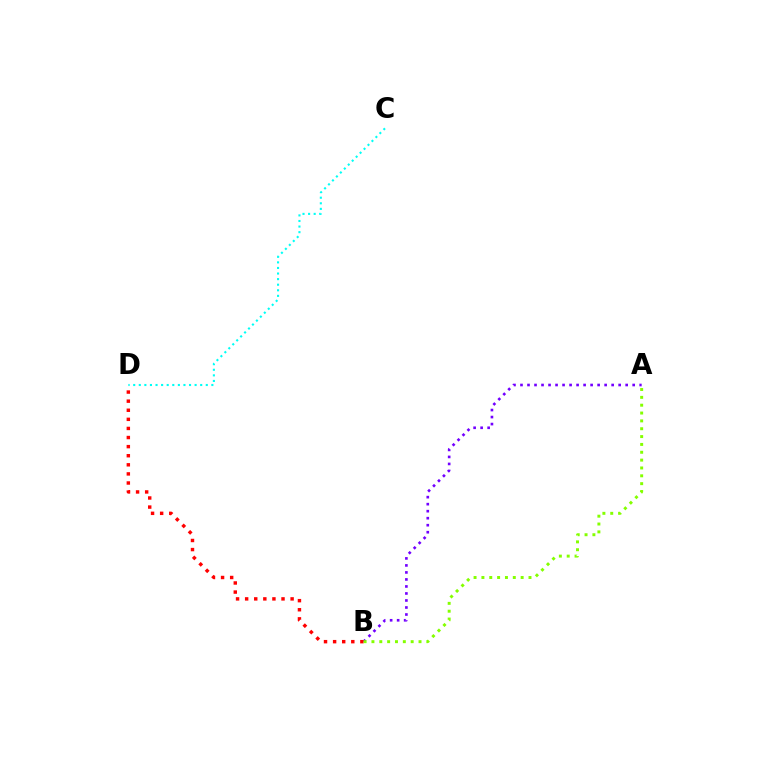{('A', 'B'): [{'color': '#7200ff', 'line_style': 'dotted', 'thickness': 1.91}, {'color': '#84ff00', 'line_style': 'dotted', 'thickness': 2.13}], ('C', 'D'): [{'color': '#00fff6', 'line_style': 'dotted', 'thickness': 1.52}], ('B', 'D'): [{'color': '#ff0000', 'line_style': 'dotted', 'thickness': 2.47}]}